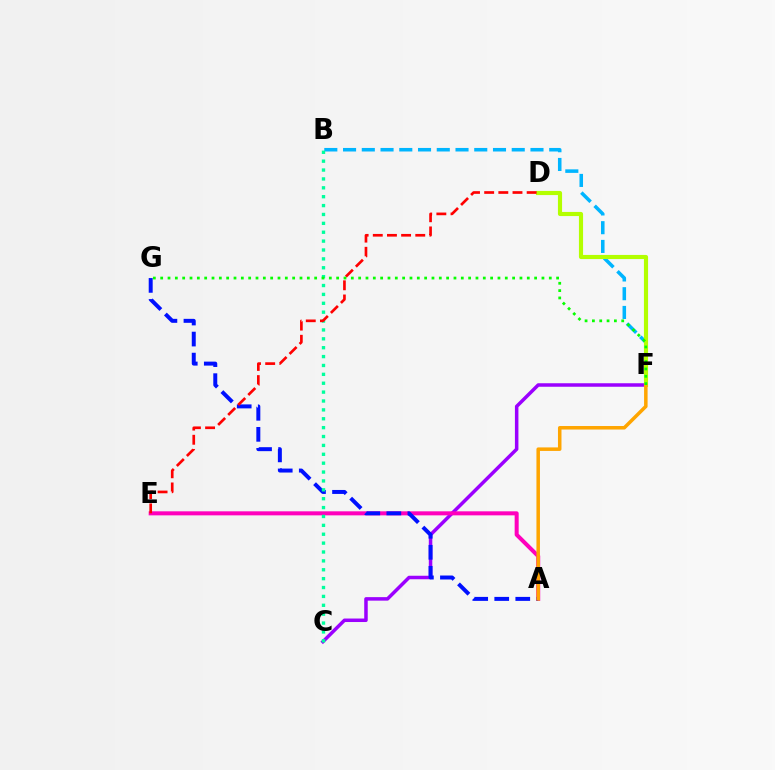{('C', 'F'): [{'color': '#9b00ff', 'line_style': 'solid', 'thickness': 2.52}], ('A', 'E'): [{'color': '#ff00bd', 'line_style': 'solid', 'thickness': 2.9}], ('B', 'F'): [{'color': '#00b5ff', 'line_style': 'dashed', 'thickness': 2.55}], ('A', 'G'): [{'color': '#0010ff', 'line_style': 'dashed', 'thickness': 2.86}], ('B', 'C'): [{'color': '#00ff9d', 'line_style': 'dotted', 'thickness': 2.41}], ('D', 'F'): [{'color': '#b3ff00', 'line_style': 'solid', 'thickness': 2.97}], ('D', 'E'): [{'color': '#ff0000', 'line_style': 'dashed', 'thickness': 1.92}], ('A', 'F'): [{'color': '#ffa500', 'line_style': 'solid', 'thickness': 2.53}], ('F', 'G'): [{'color': '#08ff00', 'line_style': 'dotted', 'thickness': 1.99}]}